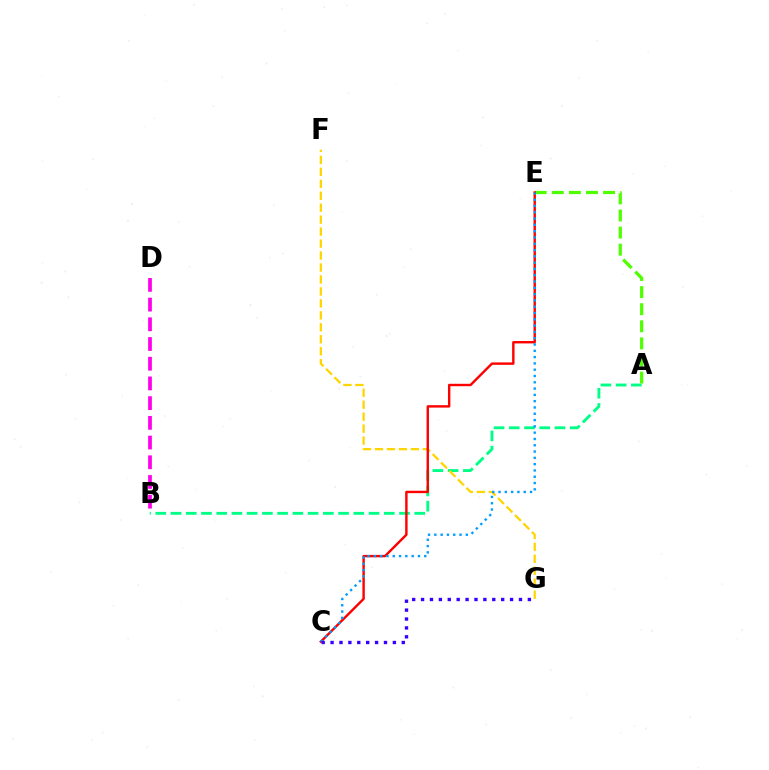{('A', 'B'): [{'color': '#00ff86', 'line_style': 'dashed', 'thickness': 2.07}], ('A', 'E'): [{'color': '#4fff00', 'line_style': 'dashed', 'thickness': 2.32}], ('B', 'D'): [{'color': '#ff00ed', 'line_style': 'dashed', 'thickness': 2.68}], ('F', 'G'): [{'color': '#ffd500', 'line_style': 'dashed', 'thickness': 1.62}], ('C', 'E'): [{'color': '#ff0000', 'line_style': 'solid', 'thickness': 1.73}, {'color': '#009eff', 'line_style': 'dotted', 'thickness': 1.71}], ('C', 'G'): [{'color': '#3700ff', 'line_style': 'dotted', 'thickness': 2.42}]}